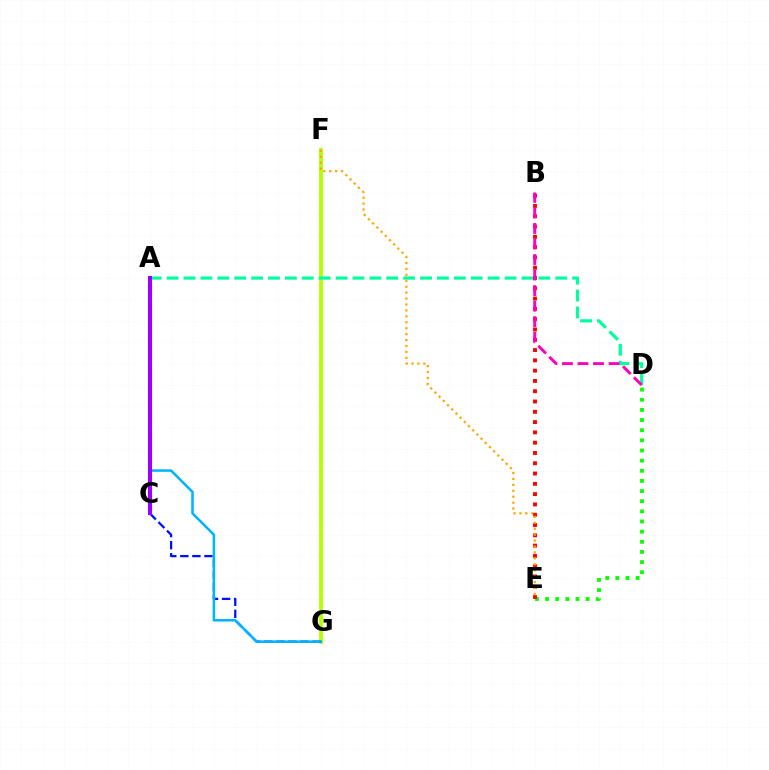{('F', 'G'): [{'color': '#b3ff00', 'line_style': 'solid', 'thickness': 2.75}], ('D', 'E'): [{'color': '#08ff00', 'line_style': 'dotted', 'thickness': 2.76}], ('A', 'D'): [{'color': '#00ff9d', 'line_style': 'dashed', 'thickness': 2.3}], ('C', 'G'): [{'color': '#0010ff', 'line_style': 'dashed', 'thickness': 1.64}], ('A', 'G'): [{'color': '#00b5ff', 'line_style': 'solid', 'thickness': 1.84}], ('B', 'E'): [{'color': '#ff0000', 'line_style': 'dotted', 'thickness': 2.8}], ('B', 'D'): [{'color': '#ff00bd', 'line_style': 'dashed', 'thickness': 2.11}], ('A', 'C'): [{'color': '#9b00ff', 'line_style': 'solid', 'thickness': 2.93}], ('E', 'F'): [{'color': '#ffa500', 'line_style': 'dotted', 'thickness': 1.61}]}